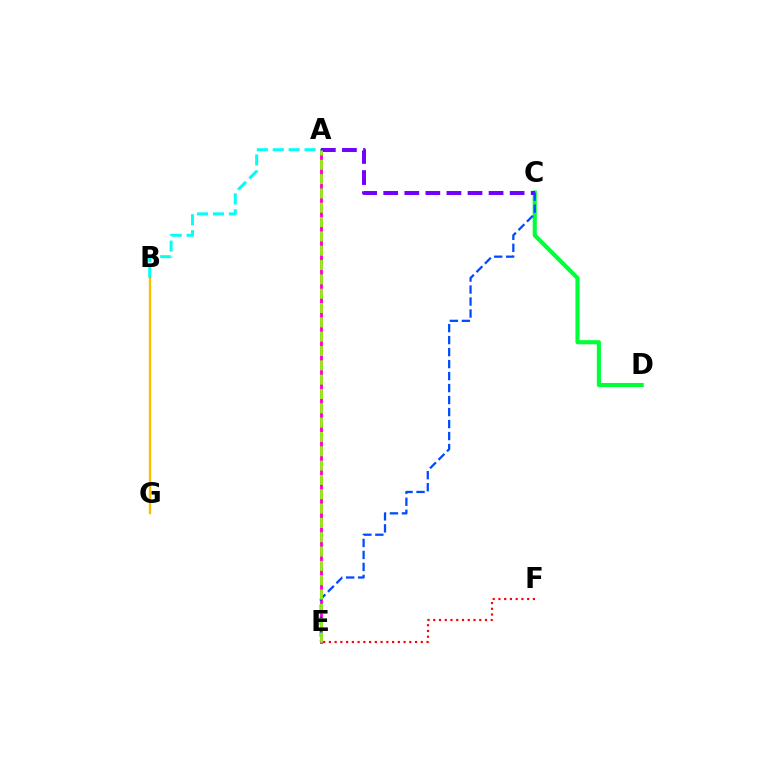{('B', 'G'): [{'color': '#ffbd00', 'line_style': 'solid', 'thickness': 1.72}], ('C', 'D'): [{'color': '#00ff39', 'line_style': 'solid', 'thickness': 2.98}], ('A', 'E'): [{'color': '#ff00cf', 'line_style': 'solid', 'thickness': 2.05}, {'color': '#84ff00', 'line_style': 'dashed', 'thickness': 1.95}], ('A', 'C'): [{'color': '#7200ff', 'line_style': 'dashed', 'thickness': 2.86}], ('A', 'B'): [{'color': '#00fff6', 'line_style': 'dashed', 'thickness': 2.16}], ('C', 'E'): [{'color': '#004bff', 'line_style': 'dashed', 'thickness': 1.63}], ('E', 'F'): [{'color': '#ff0000', 'line_style': 'dotted', 'thickness': 1.56}]}